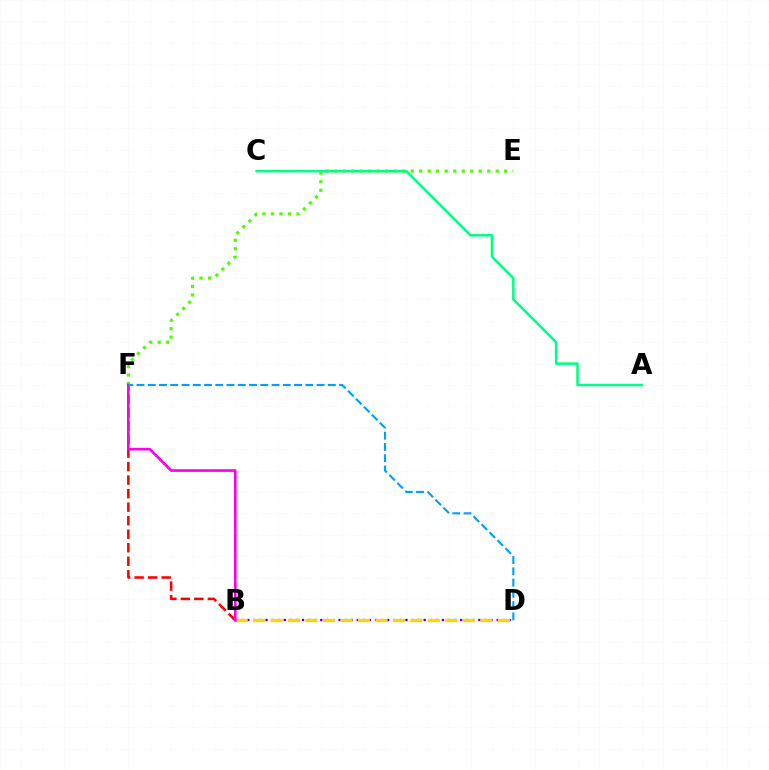{('B', 'D'): [{'color': '#3700ff', 'line_style': 'dotted', 'thickness': 1.65}, {'color': '#ffd500', 'line_style': 'dashed', 'thickness': 2.38}], ('B', 'F'): [{'color': '#ff0000', 'line_style': 'dashed', 'thickness': 1.84}, {'color': '#ff00ed', 'line_style': 'solid', 'thickness': 1.92}], ('E', 'F'): [{'color': '#4fff00', 'line_style': 'dotted', 'thickness': 2.31}], ('A', 'C'): [{'color': '#00ff86', 'line_style': 'solid', 'thickness': 1.81}], ('D', 'F'): [{'color': '#009eff', 'line_style': 'dashed', 'thickness': 1.53}]}